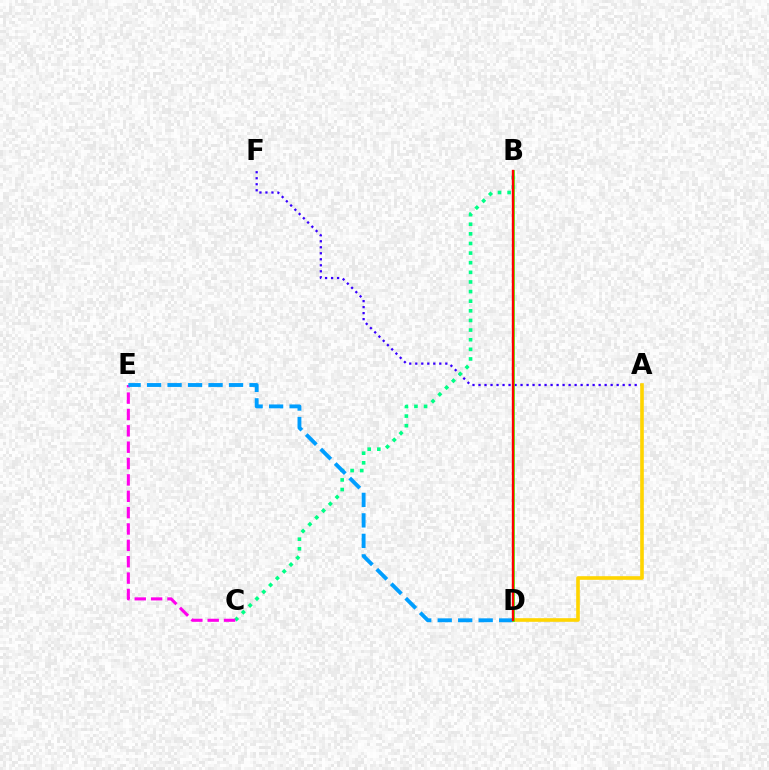{('A', 'F'): [{'color': '#3700ff', 'line_style': 'dotted', 'thickness': 1.63}], ('A', 'D'): [{'color': '#ffd500', 'line_style': 'solid', 'thickness': 2.61}], ('B', 'C'): [{'color': '#00ff86', 'line_style': 'dotted', 'thickness': 2.61}], ('C', 'E'): [{'color': '#ff00ed', 'line_style': 'dashed', 'thickness': 2.22}], ('D', 'E'): [{'color': '#009eff', 'line_style': 'dashed', 'thickness': 2.78}], ('B', 'D'): [{'color': '#4fff00', 'line_style': 'solid', 'thickness': 1.98}, {'color': '#ff0000', 'line_style': 'solid', 'thickness': 1.7}]}